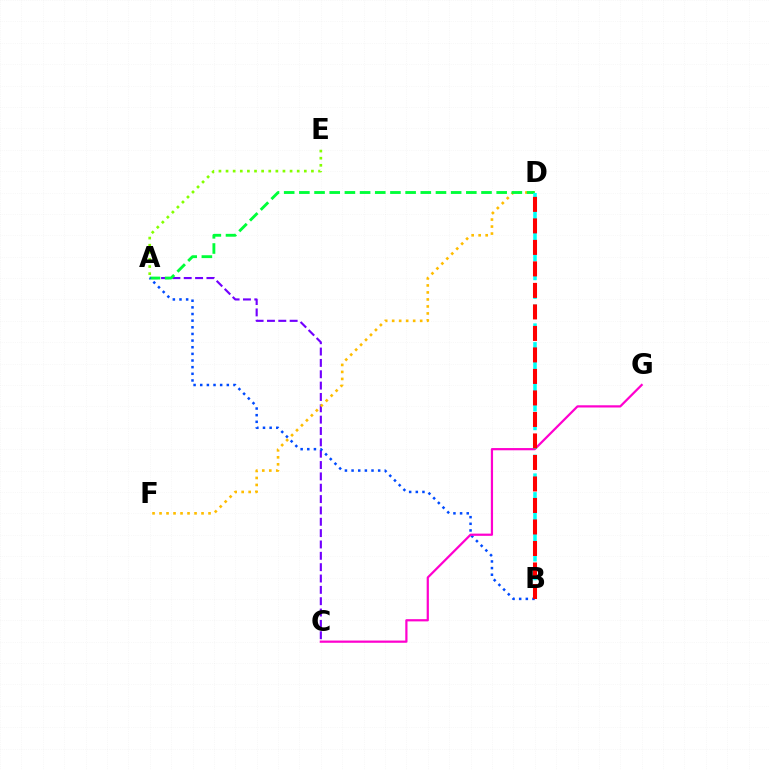{('A', 'C'): [{'color': '#7200ff', 'line_style': 'dashed', 'thickness': 1.54}], ('D', 'F'): [{'color': '#ffbd00', 'line_style': 'dotted', 'thickness': 1.9}], ('A', 'D'): [{'color': '#00ff39', 'line_style': 'dashed', 'thickness': 2.06}], ('A', 'B'): [{'color': '#004bff', 'line_style': 'dotted', 'thickness': 1.81}], ('C', 'G'): [{'color': '#ff00cf', 'line_style': 'solid', 'thickness': 1.6}], ('B', 'D'): [{'color': '#00fff6', 'line_style': 'dashed', 'thickness': 2.55}, {'color': '#ff0000', 'line_style': 'dashed', 'thickness': 2.92}], ('A', 'E'): [{'color': '#84ff00', 'line_style': 'dotted', 'thickness': 1.93}]}